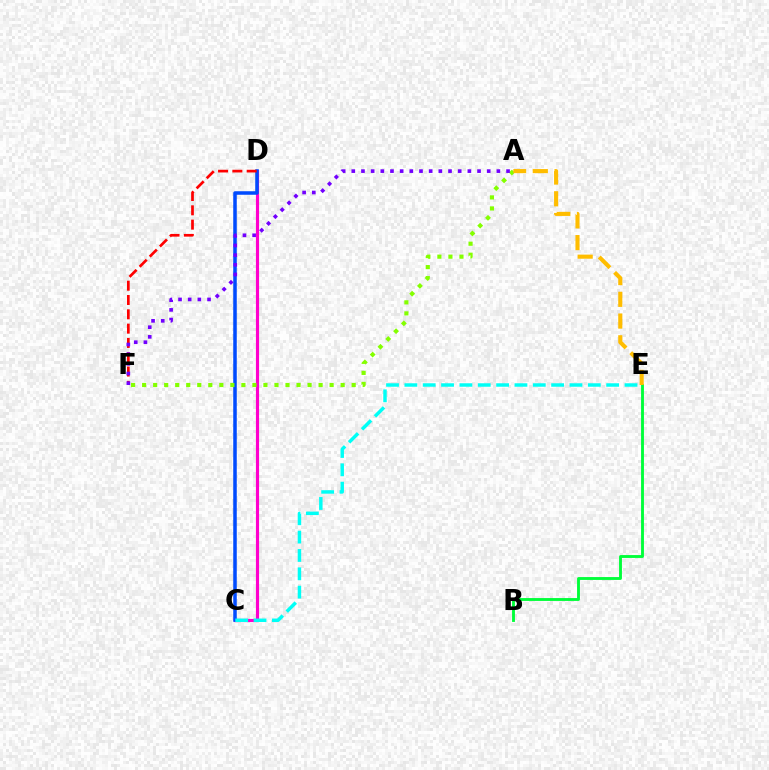{('C', 'D'): [{'color': '#ff00cf', 'line_style': 'solid', 'thickness': 2.26}, {'color': '#004bff', 'line_style': 'solid', 'thickness': 2.54}], ('B', 'E'): [{'color': '#00ff39', 'line_style': 'solid', 'thickness': 2.06}], ('A', 'F'): [{'color': '#84ff00', 'line_style': 'dotted', 'thickness': 3.0}, {'color': '#7200ff', 'line_style': 'dotted', 'thickness': 2.63}], ('D', 'F'): [{'color': '#ff0000', 'line_style': 'dashed', 'thickness': 1.94}], ('C', 'E'): [{'color': '#00fff6', 'line_style': 'dashed', 'thickness': 2.49}], ('A', 'E'): [{'color': '#ffbd00', 'line_style': 'dashed', 'thickness': 2.95}]}